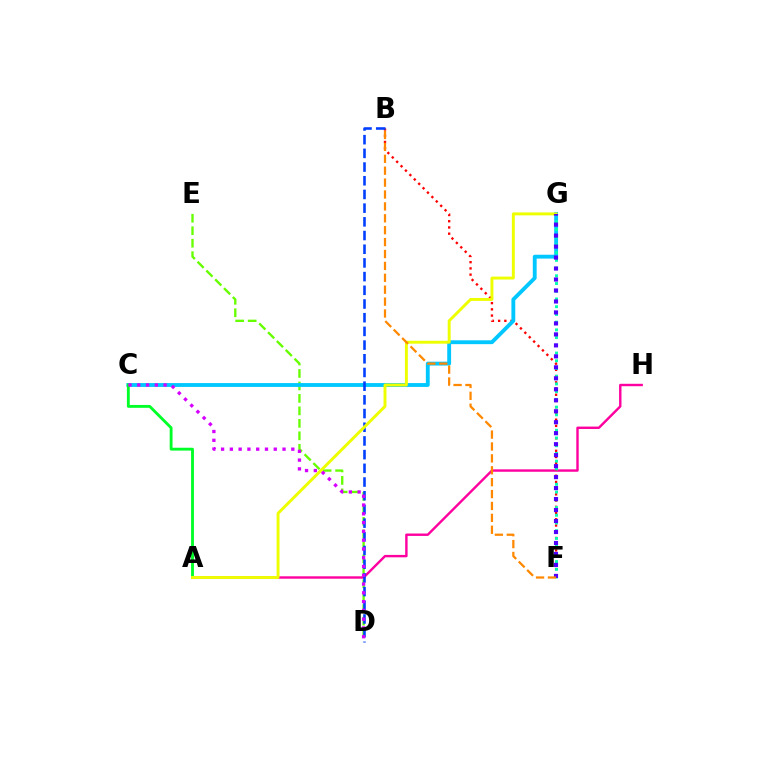{('A', 'H'): [{'color': '#ff00a0', 'line_style': 'solid', 'thickness': 1.74}], ('D', 'E'): [{'color': '#66ff00', 'line_style': 'dashed', 'thickness': 1.69}], ('B', 'F'): [{'color': '#ff0000', 'line_style': 'dotted', 'thickness': 1.69}, {'color': '#ff8800', 'line_style': 'dashed', 'thickness': 1.62}], ('C', 'G'): [{'color': '#00c7ff', 'line_style': 'solid', 'thickness': 2.77}], ('A', 'C'): [{'color': '#00ff27', 'line_style': 'solid', 'thickness': 2.05}], ('B', 'D'): [{'color': '#003fff', 'line_style': 'dashed', 'thickness': 1.86}], ('A', 'G'): [{'color': '#eeff00', 'line_style': 'solid', 'thickness': 2.11}], ('F', 'G'): [{'color': '#00ffaf', 'line_style': 'dotted', 'thickness': 2.1}, {'color': '#4f00ff', 'line_style': 'dotted', 'thickness': 2.98}], ('C', 'D'): [{'color': '#d600ff', 'line_style': 'dotted', 'thickness': 2.39}]}